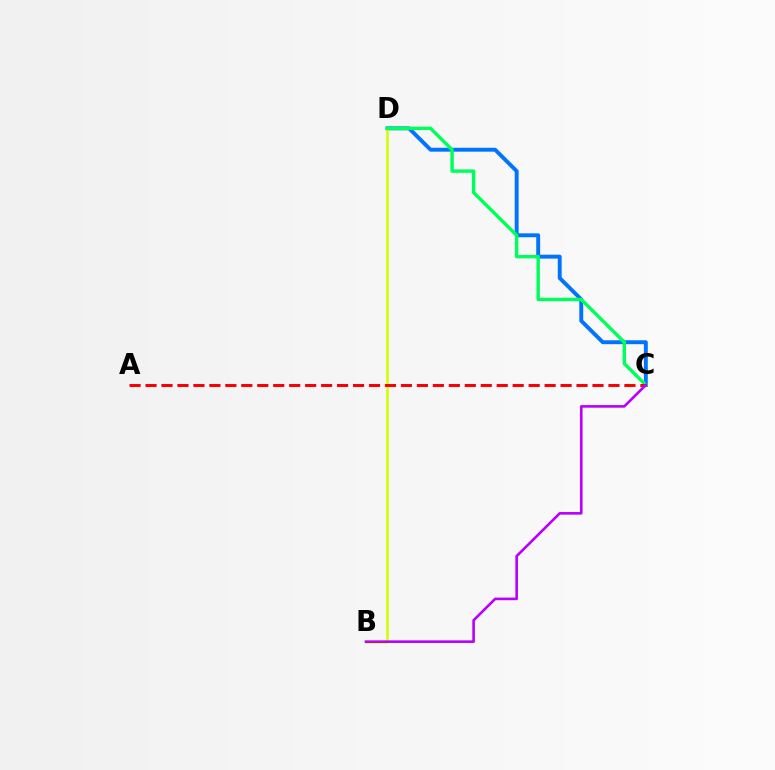{('C', 'D'): [{'color': '#0074ff', 'line_style': 'solid', 'thickness': 2.81}, {'color': '#00ff5c', 'line_style': 'solid', 'thickness': 2.46}], ('B', 'D'): [{'color': '#d1ff00', 'line_style': 'solid', 'thickness': 1.85}], ('A', 'C'): [{'color': '#ff0000', 'line_style': 'dashed', 'thickness': 2.17}], ('B', 'C'): [{'color': '#b900ff', 'line_style': 'solid', 'thickness': 1.89}]}